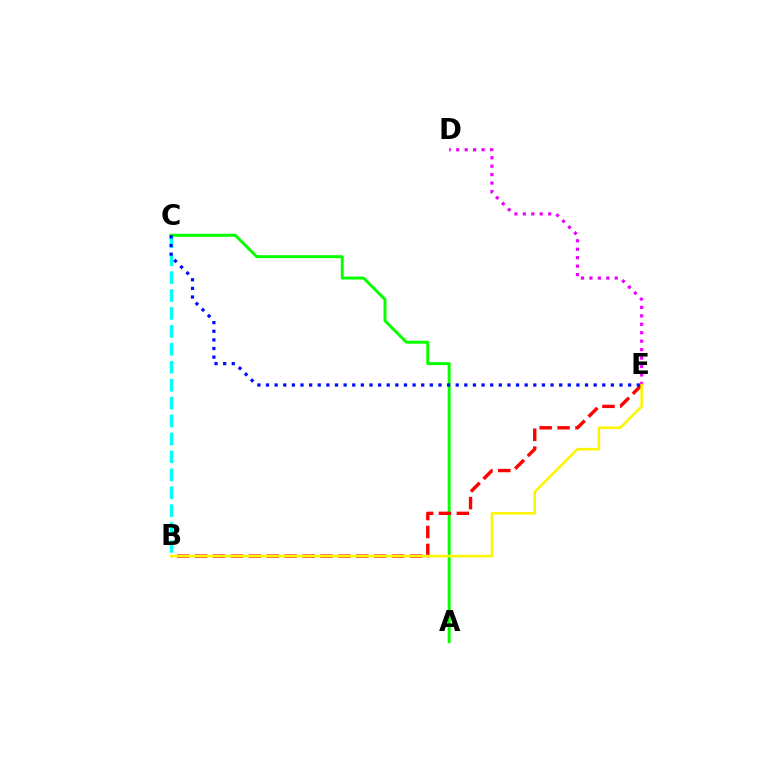{('B', 'C'): [{'color': '#00fff6', 'line_style': 'dashed', 'thickness': 2.44}], ('A', 'C'): [{'color': '#08ff00', 'line_style': 'solid', 'thickness': 2.13}], ('D', 'E'): [{'color': '#ee00ff', 'line_style': 'dotted', 'thickness': 2.29}], ('B', 'E'): [{'color': '#ff0000', 'line_style': 'dashed', 'thickness': 2.43}, {'color': '#fcf500', 'line_style': 'solid', 'thickness': 1.84}], ('C', 'E'): [{'color': '#0010ff', 'line_style': 'dotted', 'thickness': 2.34}]}